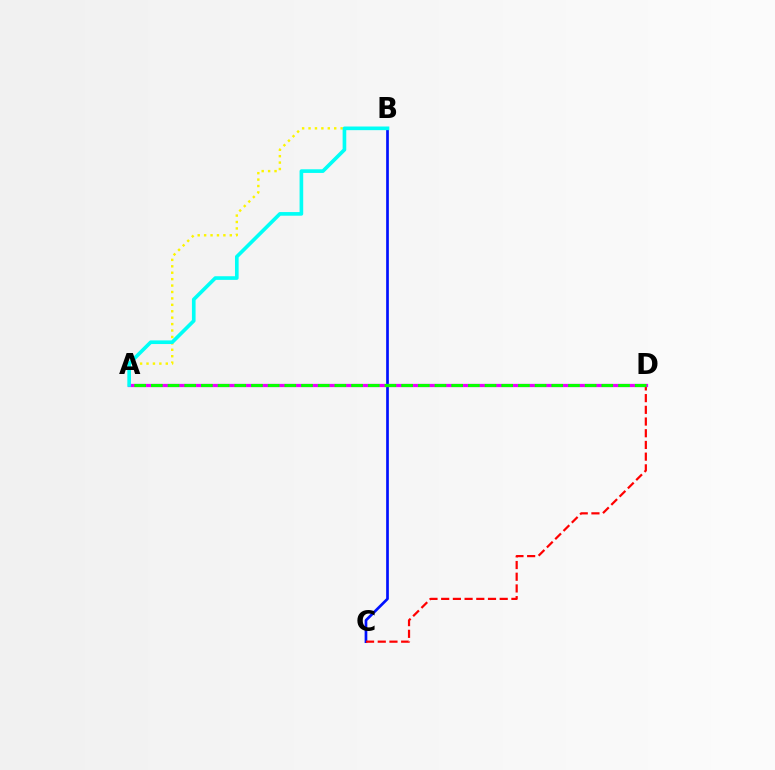{('B', 'C'): [{'color': '#0010ff', 'line_style': 'solid', 'thickness': 1.94}], ('C', 'D'): [{'color': '#ff0000', 'line_style': 'dashed', 'thickness': 1.59}], ('A', 'B'): [{'color': '#fcf500', 'line_style': 'dotted', 'thickness': 1.74}, {'color': '#00fff6', 'line_style': 'solid', 'thickness': 2.62}], ('A', 'D'): [{'color': '#ee00ff', 'line_style': 'solid', 'thickness': 2.32}, {'color': '#08ff00', 'line_style': 'dashed', 'thickness': 2.27}]}